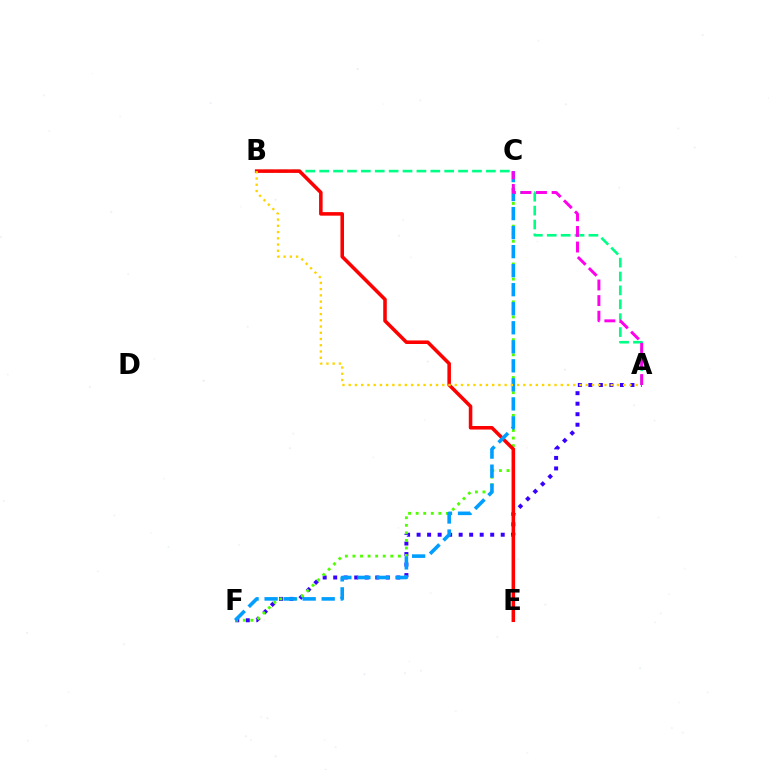{('A', 'B'): [{'color': '#00ff86', 'line_style': 'dashed', 'thickness': 1.89}, {'color': '#ffd500', 'line_style': 'dotted', 'thickness': 1.69}], ('A', 'F'): [{'color': '#3700ff', 'line_style': 'dotted', 'thickness': 2.86}], ('C', 'F'): [{'color': '#4fff00', 'line_style': 'dotted', 'thickness': 2.06}, {'color': '#009eff', 'line_style': 'dashed', 'thickness': 2.59}], ('B', 'E'): [{'color': '#ff0000', 'line_style': 'solid', 'thickness': 2.55}], ('A', 'C'): [{'color': '#ff00ed', 'line_style': 'dashed', 'thickness': 2.12}]}